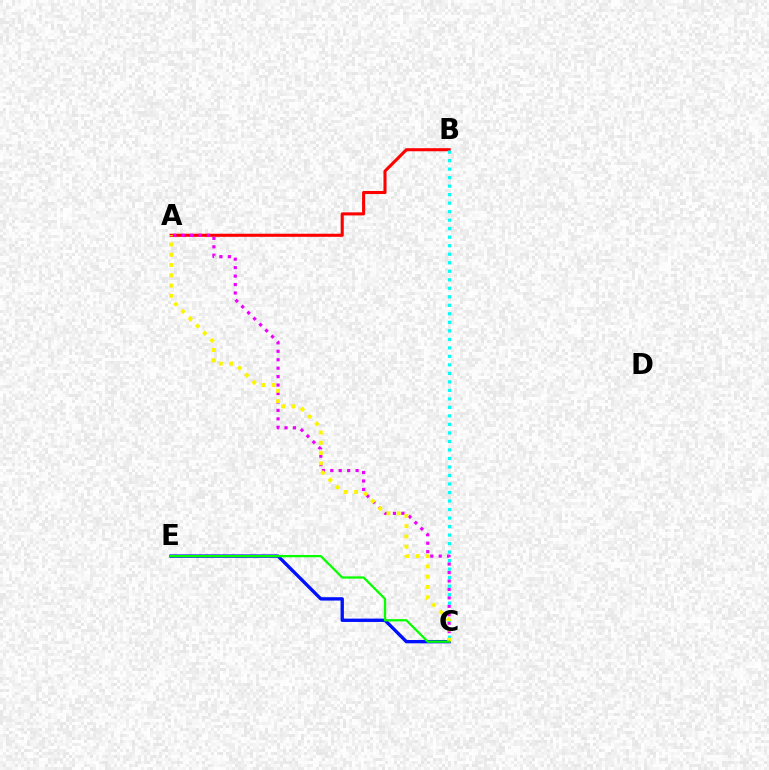{('C', 'E'): [{'color': '#0010ff', 'line_style': 'solid', 'thickness': 2.41}, {'color': '#08ff00', 'line_style': 'solid', 'thickness': 1.63}], ('A', 'B'): [{'color': '#ff0000', 'line_style': 'solid', 'thickness': 2.21}], ('A', 'C'): [{'color': '#ee00ff', 'line_style': 'dotted', 'thickness': 2.29}, {'color': '#fcf500', 'line_style': 'dotted', 'thickness': 2.79}], ('B', 'C'): [{'color': '#00fff6', 'line_style': 'dotted', 'thickness': 2.31}]}